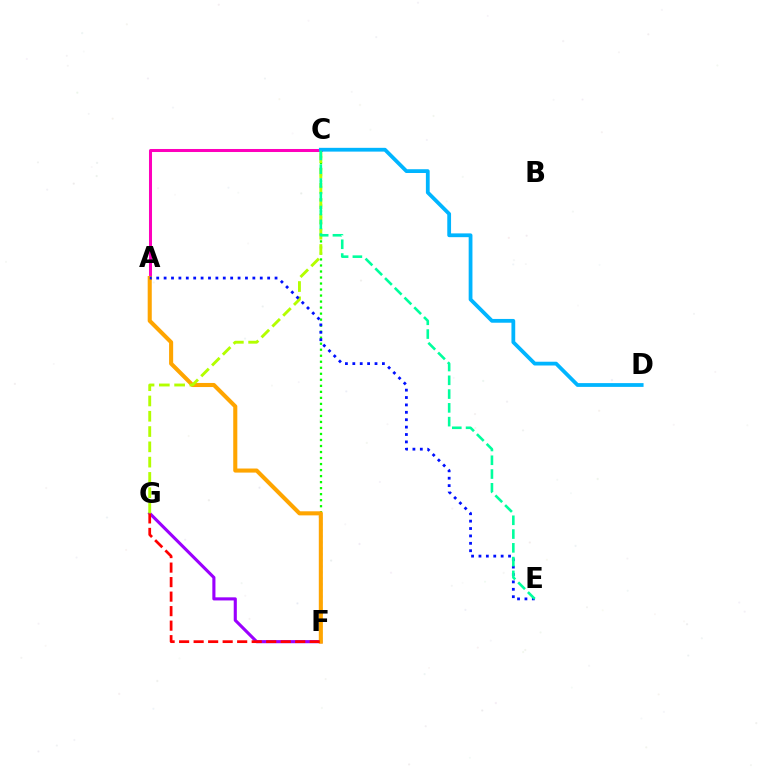{('F', 'G'): [{'color': '#9b00ff', 'line_style': 'solid', 'thickness': 2.24}, {'color': '#ff0000', 'line_style': 'dashed', 'thickness': 1.97}], ('C', 'F'): [{'color': '#08ff00', 'line_style': 'dotted', 'thickness': 1.64}], ('A', 'C'): [{'color': '#ff00bd', 'line_style': 'solid', 'thickness': 2.18}], ('A', 'F'): [{'color': '#ffa500', 'line_style': 'solid', 'thickness': 2.93}], ('C', 'D'): [{'color': '#00b5ff', 'line_style': 'solid', 'thickness': 2.72}], ('C', 'G'): [{'color': '#b3ff00', 'line_style': 'dashed', 'thickness': 2.08}], ('A', 'E'): [{'color': '#0010ff', 'line_style': 'dotted', 'thickness': 2.01}], ('C', 'E'): [{'color': '#00ff9d', 'line_style': 'dashed', 'thickness': 1.87}]}